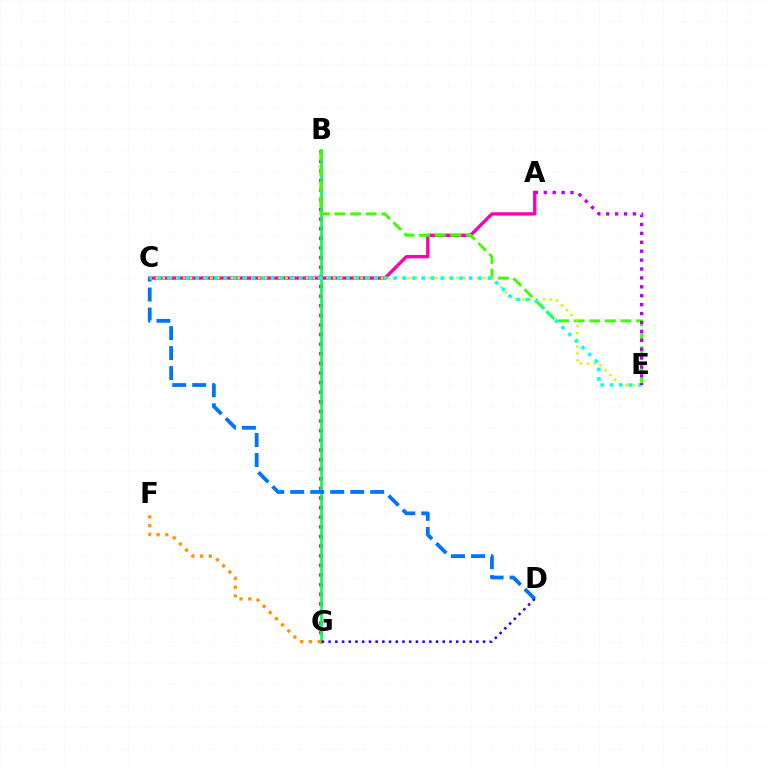{('A', 'C'): [{'color': '#ff00ac', 'line_style': 'solid', 'thickness': 2.4}], ('B', 'G'): [{'color': '#ff0000', 'line_style': 'dotted', 'thickness': 2.61}, {'color': '#00ff5c', 'line_style': 'solid', 'thickness': 1.92}], ('B', 'E'): [{'color': '#3dff00', 'line_style': 'dashed', 'thickness': 2.12}], ('C', 'D'): [{'color': '#0074ff', 'line_style': 'dashed', 'thickness': 2.72}], ('C', 'E'): [{'color': '#d1ff00', 'line_style': 'dotted', 'thickness': 1.85}, {'color': '#00fff6', 'line_style': 'dotted', 'thickness': 2.56}], ('D', 'G'): [{'color': '#2500ff', 'line_style': 'dotted', 'thickness': 1.82}], ('A', 'E'): [{'color': '#b900ff', 'line_style': 'dotted', 'thickness': 2.42}], ('F', 'G'): [{'color': '#ff9400', 'line_style': 'dotted', 'thickness': 2.37}]}